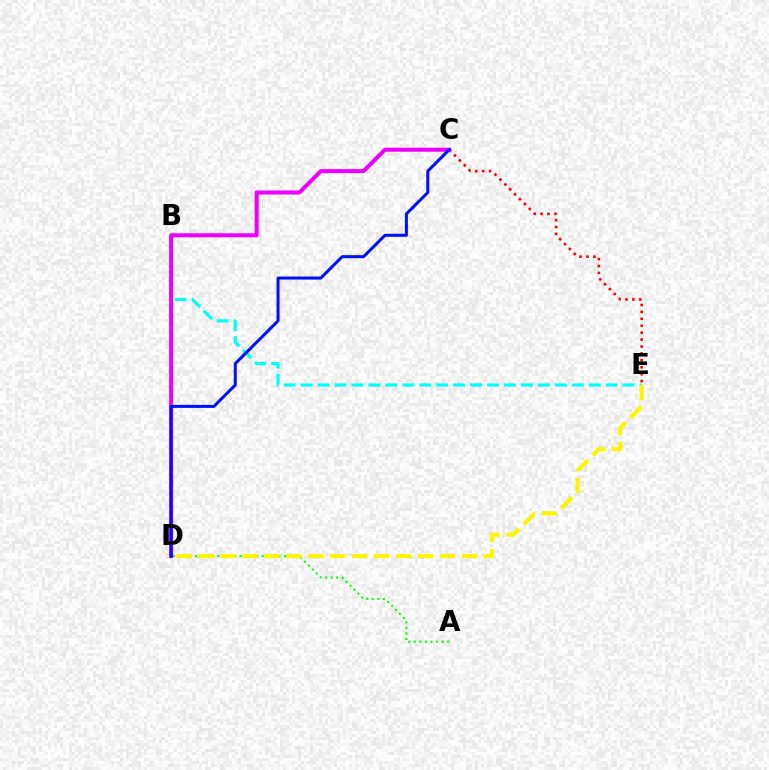{('A', 'D'): [{'color': '#08ff00', 'line_style': 'dotted', 'thickness': 1.51}], ('B', 'E'): [{'color': '#00fff6', 'line_style': 'dashed', 'thickness': 2.3}], ('D', 'E'): [{'color': '#fcf500', 'line_style': 'dashed', 'thickness': 2.98}], ('C', 'E'): [{'color': '#ff0000', 'line_style': 'dotted', 'thickness': 1.88}], ('C', 'D'): [{'color': '#ee00ff', 'line_style': 'solid', 'thickness': 2.9}, {'color': '#0010ff', 'line_style': 'solid', 'thickness': 2.18}]}